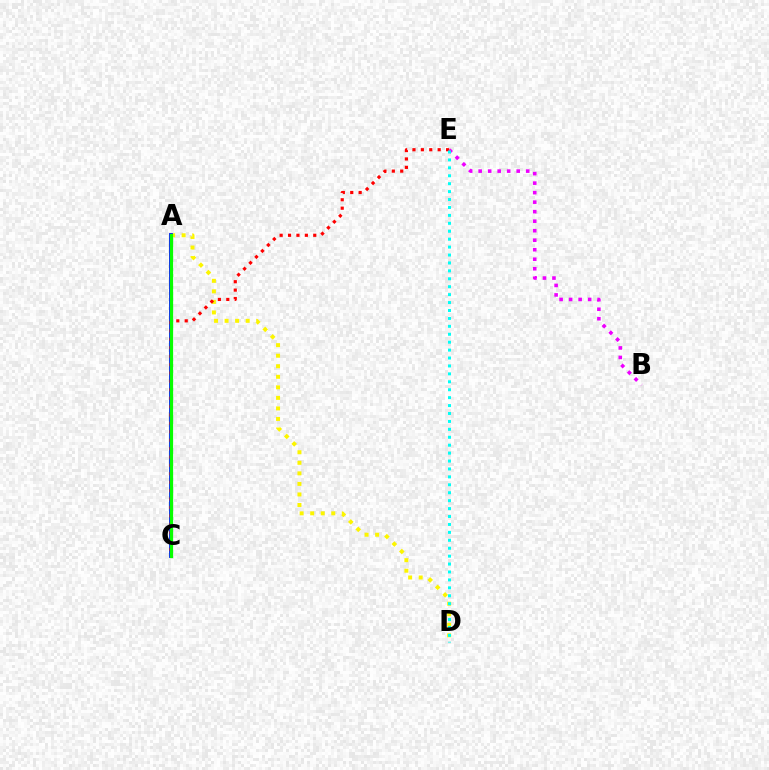{('A', 'D'): [{'color': '#fcf500', 'line_style': 'dotted', 'thickness': 2.86}], ('B', 'E'): [{'color': '#ee00ff', 'line_style': 'dotted', 'thickness': 2.58}], ('A', 'C'): [{'color': '#0010ff', 'line_style': 'solid', 'thickness': 2.75}, {'color': '#08ff00', 'line_style': 'solid', 'thickness': 2.34}], ('C', 'E'): [{'color': '#ff0000', 'line_style': 'dotted', 'thickness': 2.28}], ('D', 'E'): [{'color': '#00fff6', 'line_style': 'dotted', 'thickness': 2.15}]}